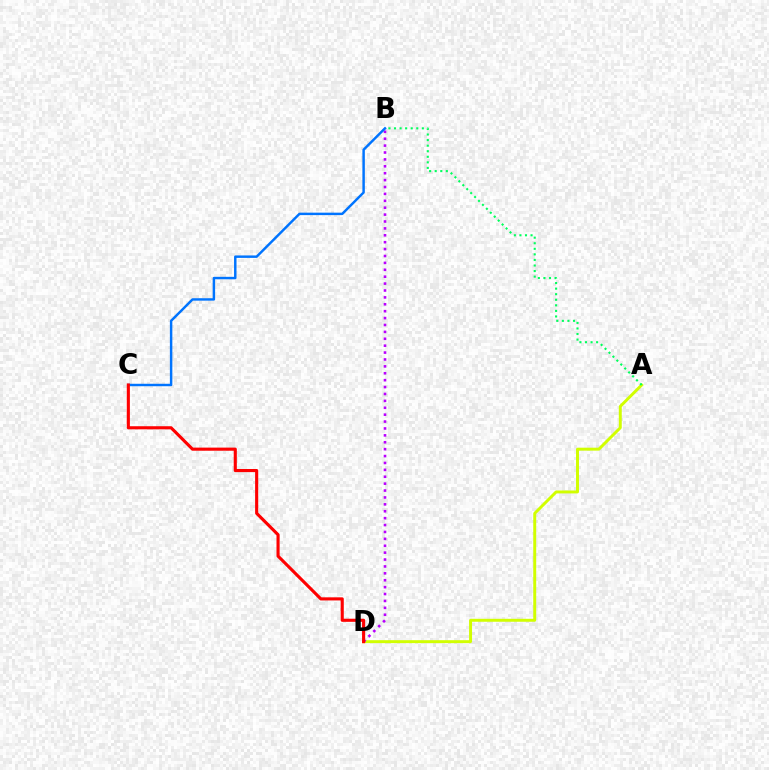{('A', 'D'): [{'color': '#d1ff00', 'line_style': 'solid', 'thickness': 2.12}], ('B', 'D'): [{'color': '#b900ff', 'line_style': 'dotted', 'thickness': 1.87}], ('A', 'B'): [{'color': '#00ff5c', 'line_style': 'dotted', 'thickness': 1.51}], ('B', 'C'): [{'color': '#0074ff', 'line_style': 'solid', 'thickness': 1.77}], ('C', 'D'): [{'color': '#ff0000', 'line_style': 'solid', 'thickness': 2.24}]}